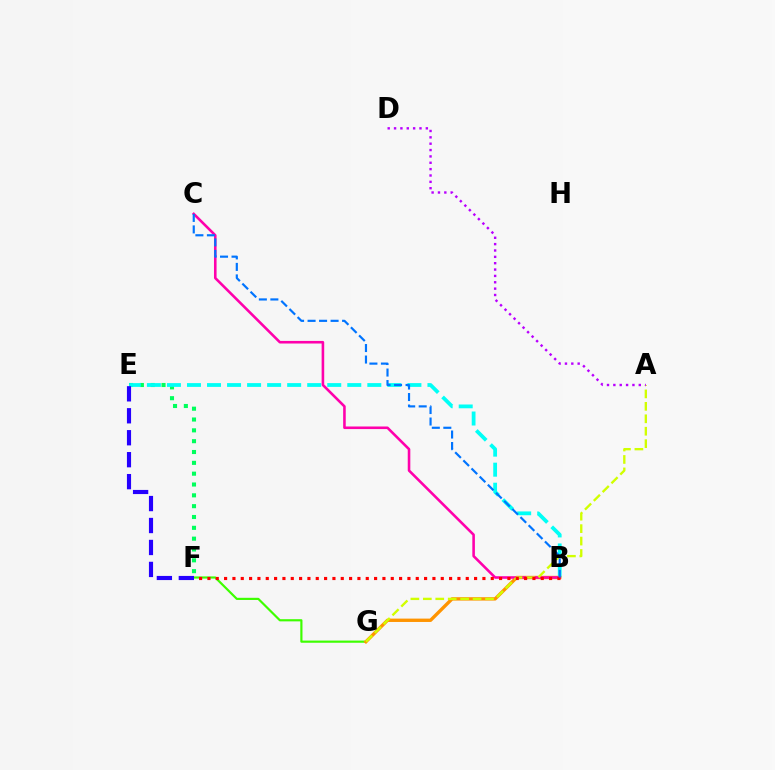{('E', 'F'): [{'color': '#00ff5c', 'line_style': 'dotted', 'thickness': 2.94}, {'color': '#2500ff', 'line_style': 'dashed', 'thickness': 2.98}], ('F', 'G'): [{'color': '#3dff00', 'line_style': 'solid', 'thickness': 1.57}], ('B', 'E'): [{'color': '#00fff6', 'line_style': 'dashed', 'thickness': 2.72}], ('B', 'G'): [{'color': '#ff9400', 'line_style': 'solid', 'thickness': 2.42}], ('B', 'C'): [{'color': '#ff00ac', 'line_style': 'solid', 'thickness': 1.86}, {'color': '#0074ff', 'line_style': 'dashed', 'thickness': 1.56}], ('A', 'G'): [{'color': '#d1ff00', 'line_style': 'dashed', 'thickness': 1.69}], ('B', 'F'): [{'color': '#ff0000', 'line_style': 'dotted', 'thickness': 2.26}], ('A', 'D'): [{'color': '#b900ff', 'line_style': 'dotted', 'thickness': 1.73}]}